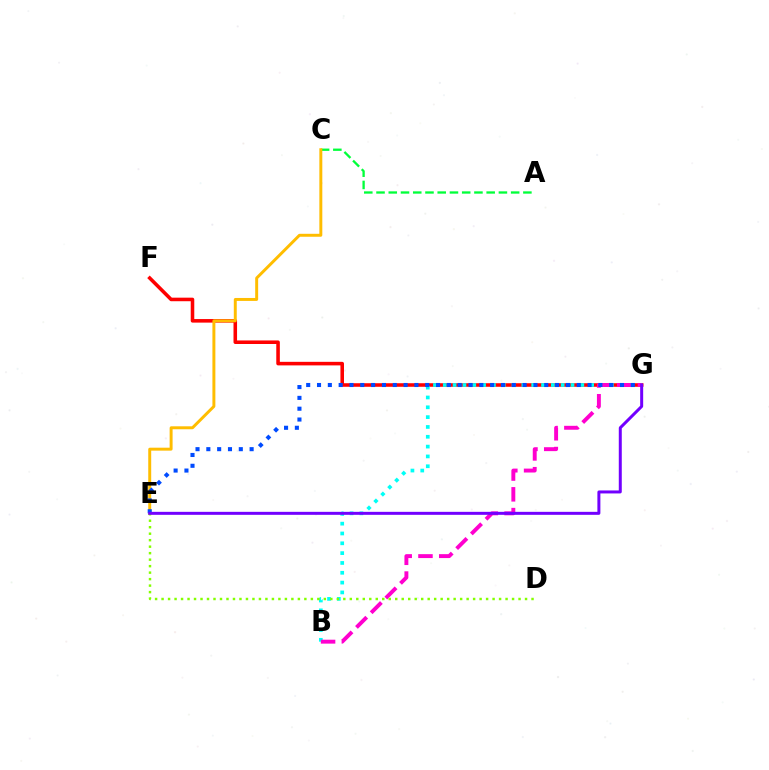{('A', 'C'): [{'color': '#00ff39', 'line_style': 'dashed', 'thickness': 1.66}], ('F', 'G'): [{'color': '#ff0000', 'line_style': 'solid', 'thickness': 2.56}], ('B', 'G'): [{'color': '#00fff6', 'line_style': 'dotted', 'thickness': 2.67}, {'color': '#ff00cf', 'line_style': 'dashed', 'thickness': 2.82}], ('C', 'E'): [{'color': '#ffbd00', 'line_style': 'solid', 'thickness': 2.13}], ('E', 'G'): [{'color': '#004bff', 'line_style': 'dotted', 'thickness': 2.94}, {'color': '#7200ff', 'line_style': 'solid', 'thickness': 2.15}], ('D', 'E'): [{'color': '#84ff00', 'line_style': 'dotted', 'thickness': 1.76}]}